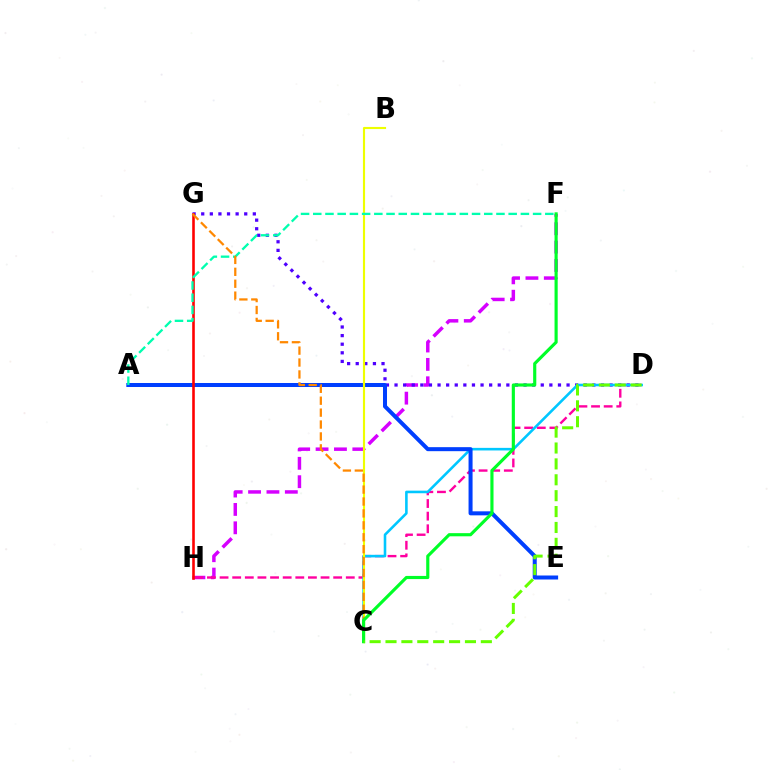{('F', 'H'): [{'color': '#d600ff', 'line_style': 'dashed', 'thickness': 2.5}], ('D', 'H'): [{'color': '#ff00a0', 'line_style': 'dashed', 'thickness': 1.71}], ('D', 'G'): [{'color': '#4f00ff', 'line_style': 'dotted', 'thickness': 2.34}], ('C', 'D'): [{'color': '#00c7ff', 'line_style': 'solid', 'thickness': 1.86}, {'color': '#66ff00', 'line_style': 'dashed', 'thickness': 2.16}], ('A', 'E'): [{'color': '#003fff', 'line_style': 'solid', 'thickness': 2.89}], ('B', 'C'): [{'color': '#eeff00', 'line_style': 'solid', 'thickness': 1.53}], ('G', 'H'): [{'color': '#ff0000', 'line_style': 'solid', 'thickness': 1.87}], ('A', 'F'): [{'color': '#00ffaf', 'line_style': 'dashed', 'thickness': 1.66}], ('C', 'G'): [{'color': '#ff8800', 'line_style': 'dashed', 'thickness': 1.62}], ('C', 'F'): [{'color': '#00ff27', 'line_style': 'solid', 'thickness': 2.26}]}